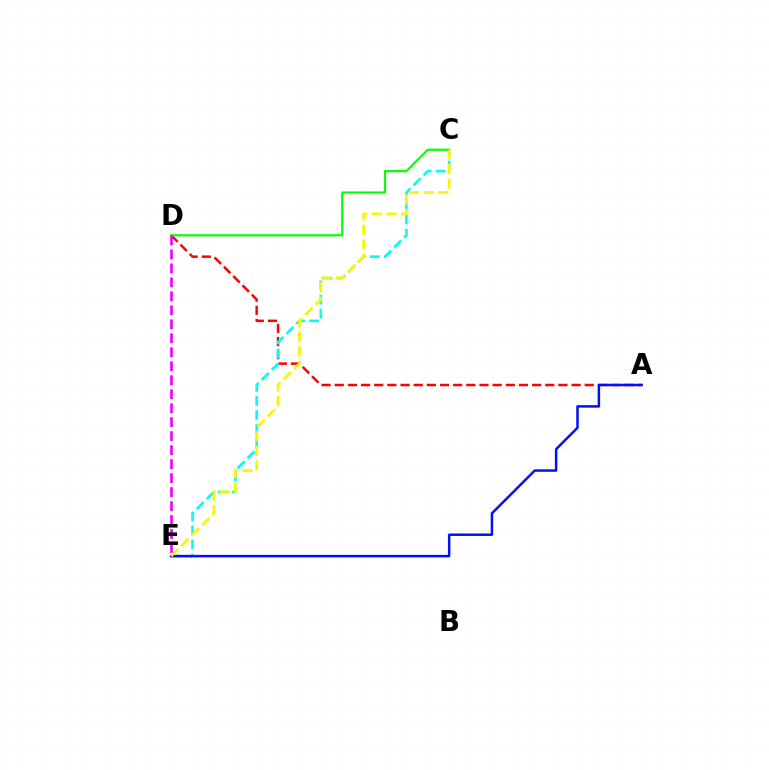{('A', 'D'): [{'color': '#ff0000', 'line_style': 'dashed', 'thickness': 1.79}], ('C', 'D'): [{'color': '#08ff00', 'line_style': 'solid', 'thickness': 1.56}], ('C', 'E'): [{'color': '#00fff6', 'line_style': 'dashed', 'thickness': 1.91}, {'color': '#fcf500', 'line_style': 'dashed', 'thickness': 1.99}], ('A', 'E'): [{'color': '#0010ff', 'line_style': 'solid', 'thickness': 1.79}], ('D', 'E'): [{'color': '#ee00ff', 'line_style': 'dashed', 'thickness': 1.9}]}